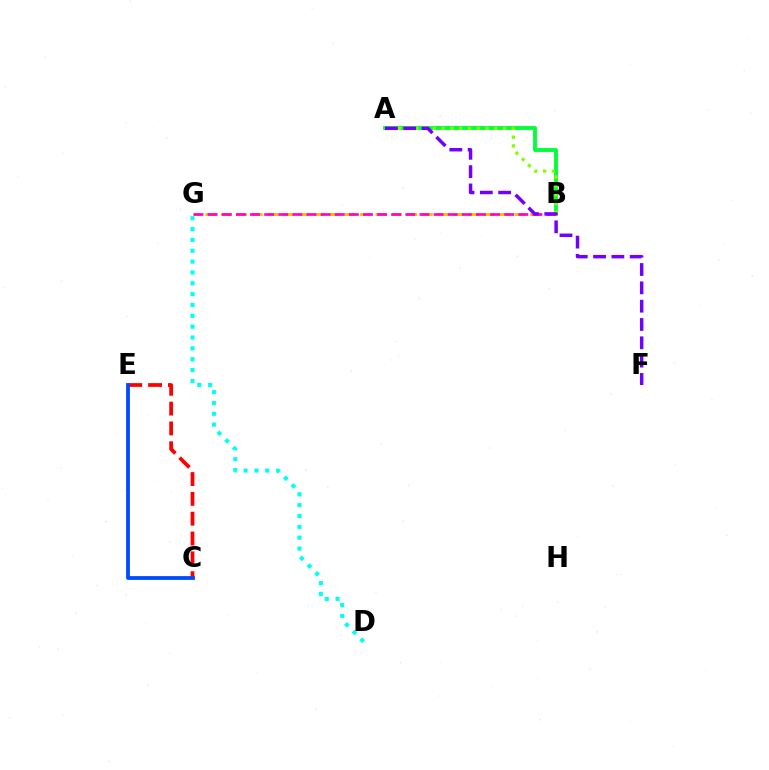{('D', 'G'): [{'color': '#00fff6', 'line_style': 'dotted', 'thickness': 2.95}], ('A', 'B'): [{'color': '#00ff39', 'line_style': 'solid', 'thickness': 2.8}, {'color': '#84ff00', 'line_style': 'dotted', 'thickness': 2.38}], ('B', 'G'): [{'color': '#ffbd00', 'line_style': 'dashed', 'thickness': 2.1}, {'color': '#ff00cf', 'line_style': 'dashed', 'thickness': 1.92}], ('C', 'E'): [{'color': '#ff0000', 'line_style': 'dashed', 'thickness': 2.69}, {'color': '#004bff', 'line_style': 'solid', 'thickness': 2.73}], ('A', 'F'): [{'color': '#7200ff', 'line_style': 'dashed', 'thickness': 2.49}]}